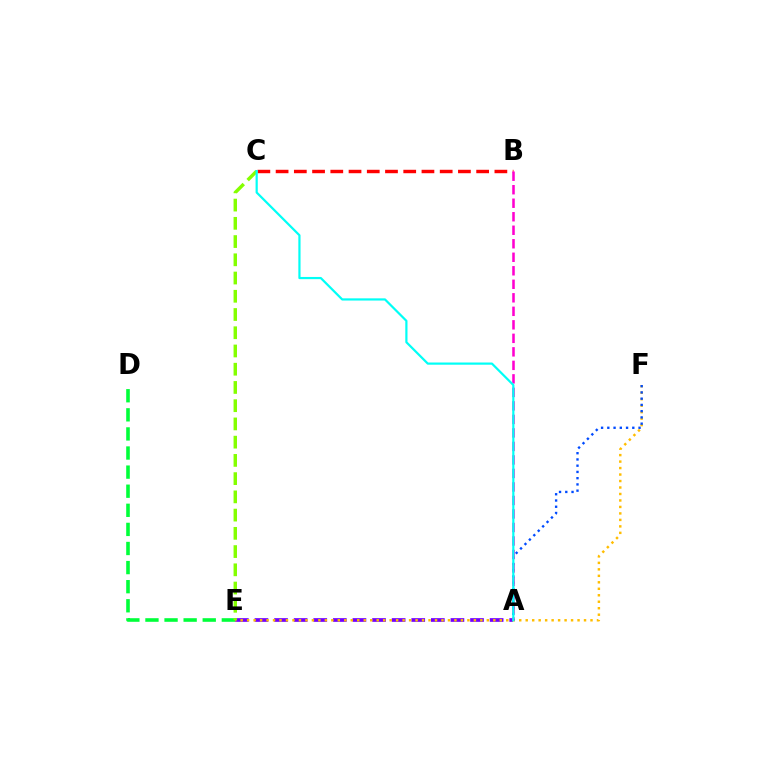{('A', 'E'): [{'color': '#7200ff', 'line_style': 'dashed', 'thickness': 2.66}], ('D', 'E'): [{'color': '#00ff39', 'line_style': 'dashed', 'thickness': 2.59}], ('E', 'F'): [{'color': '#ffbd00', 'line_style': 'dotted', 'thickness': 1.76}], ('B', 'C'): [{'color': '#ff0000', 'line_style': 'dashed', 'thickness': 2.48}], ('A', 'F'): [{'color': '#004bff', 'line_style': 'dotted', 'thickness': 1.7}], ('A', 'B'): [{'color': '#ff00cf', 'line_style': 'dashed', 'thickness': 1.84}], ('C', 'E'): [{'color': '#84ff00', 'line_style': 'dashed', 'thickness': 2.48}], ('A', 'C'): [{'color': '#00fff6', 'line_style': 'solid', 'thickness': 1.59}]}